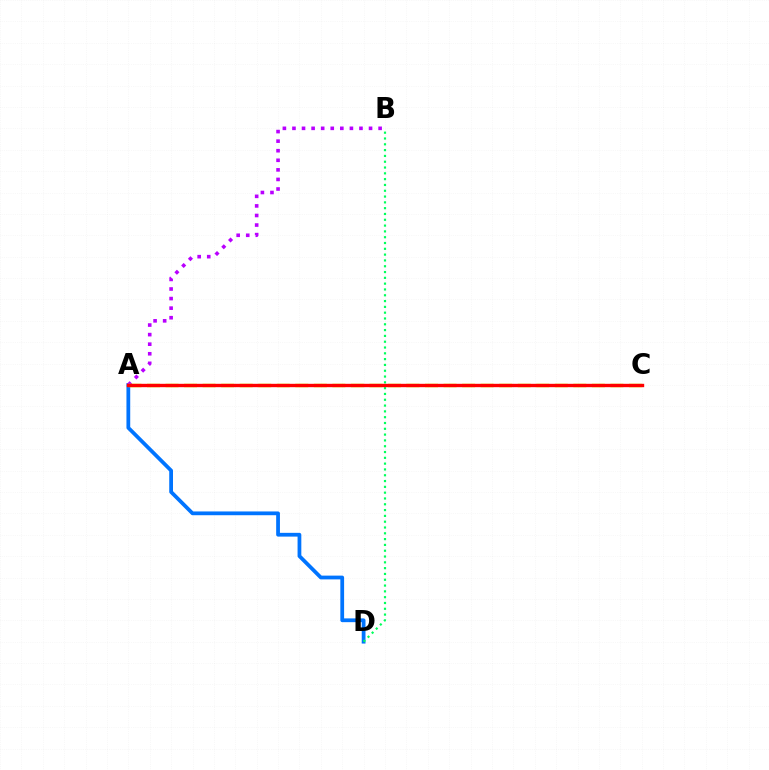{('A', 'D'): [{'color': '#0074ff', 'line_style': 'solid', 'thickness': 2.71}], ('B', 'D'): [{'color': '#00ff5c', 'line_style': 'dotted', 'thickness': 1.58}], ('A', 'B'): [{'color': '#b900ff', 'line_style': 'dotted', 'thickness': 2.6}], ('A', 'C'): [{'color': '#d1ff00', 'line_style': 'dashed', 'thickness': 2.52}, {'color': '#ff0000', 'line_style': 'solid', 'thickness': 2.43}]}